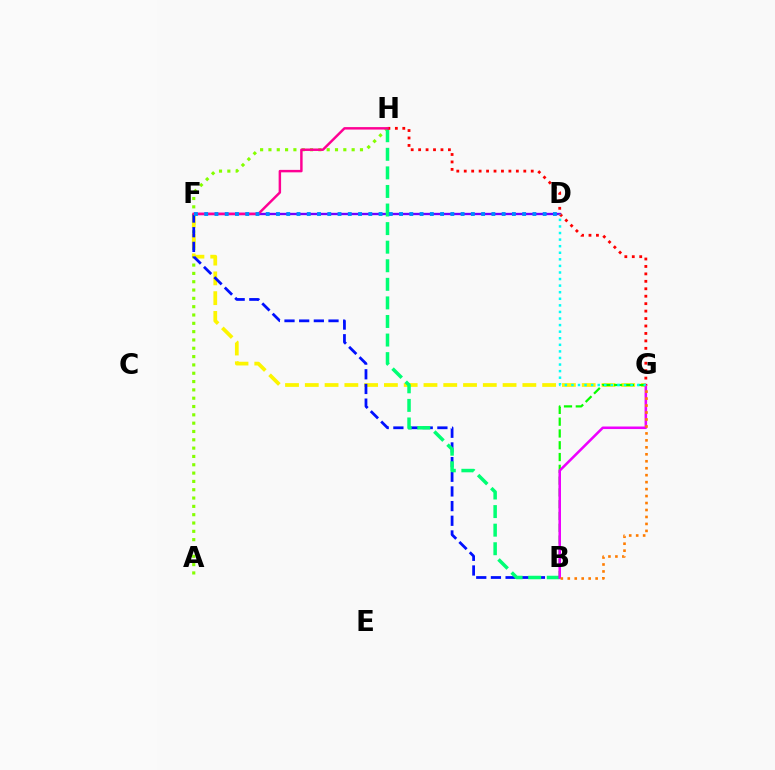{('A', 'H'): [{'color': '#84ff00', 'line_style': 'dotted', 'thickness': 2.26}], ('D', 'F'): [{'color': '#7200ff', 'line_style': 'solid', 'thickness': 1.69}, {'color': '#008cff', 'line_style': 'dotted', 'thickness': 2.79}], ('F', 'G'): [{'color': '#fcf500', 'line_style': 'dashed', 'thickness': 2.69}], ('B', 'F'): [{'color': '#0010ff', 'line_style': 'dashed', 'thickness': 1.99}], ('B', 'H'): [{'color': '#00ff74', 'line_style': 'dashed', 'thickness': 2.52}], ('B', 'G'): [{'color': '#08ff00', 'line_style': 'dashed', 'thickness': 1.6}, {'color': '#ee00ff', 'line_style': 'solid', 'thickness': 1.83}, {'color': '#ff7c00', 'line_style': 'dotted', 'thickness': 1.89}], ('G', 'H'): [{'color': '#ff0000', 'line_style': 'dotted', 'thickness': 2.02}], ('D', 'G'): [{'color': '#00fff6', 'line_style': 'dotted', 'thickness': 1.79}], ('F', 'H'): [{'color': '#ff0094', 'line_style': 'solid', 'thickness': 1.77}]}